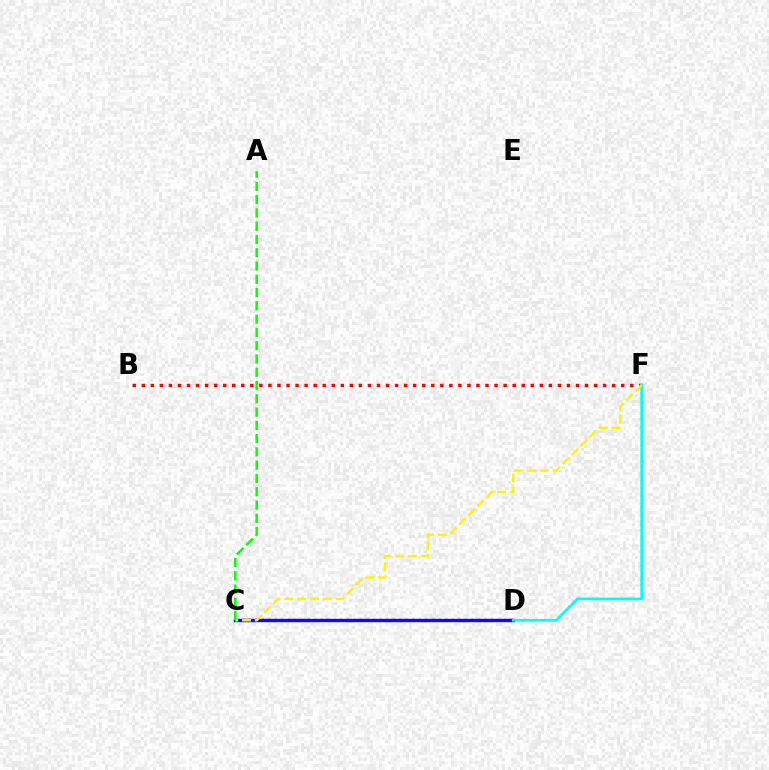{('B', 'F'): [{'color': '#ff0000', 'line_style': 'dotted', 'thickness': 2.46}], ('C', 'D'): [{'color': '#ee00ff', 'line_style': 'dotted', 'thickness': 1.78}, {'color': '#0010ff', 'line_style': 'solid', 'thickness': 2.43}], ('D', 'F'): [{'color': '#00fff6', 'line_style': 'solid', 'thickness': 1.93}], ('C', 'F'): [{'color': '#fcf500', 'line_style': 'dashed', 'thickness': 1.74}], ('A', 'C'): [{'color': '#08ff00', 'line_style': 'dashed', 'thickness': 1.8}]}